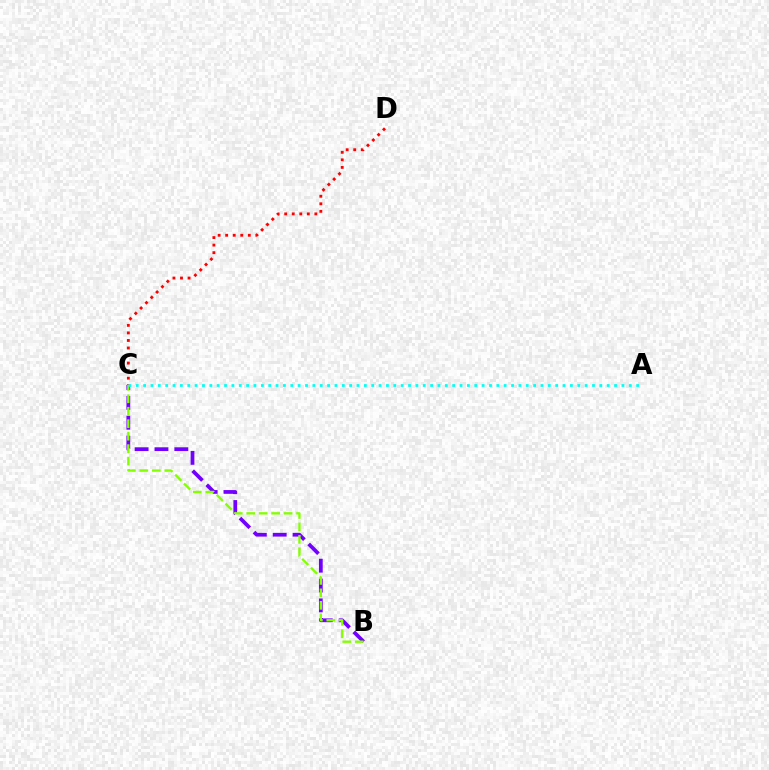{('B', 'C'): [{'color': '#7200ff', 'line_style': 'dashed', 'thickness': 2.7}, {'color': '#84ff00', 'line_style': 'dashed', 'thickness': 1.69}], ('C', 'D'): [{'color': '#ff0000', 'line_style': 'dotted', 'thickness': 2.05}], ('A', 'C'): [{'color': '#00fff6', 'line_style': 'dotted', 'thickness': 2.0}]}